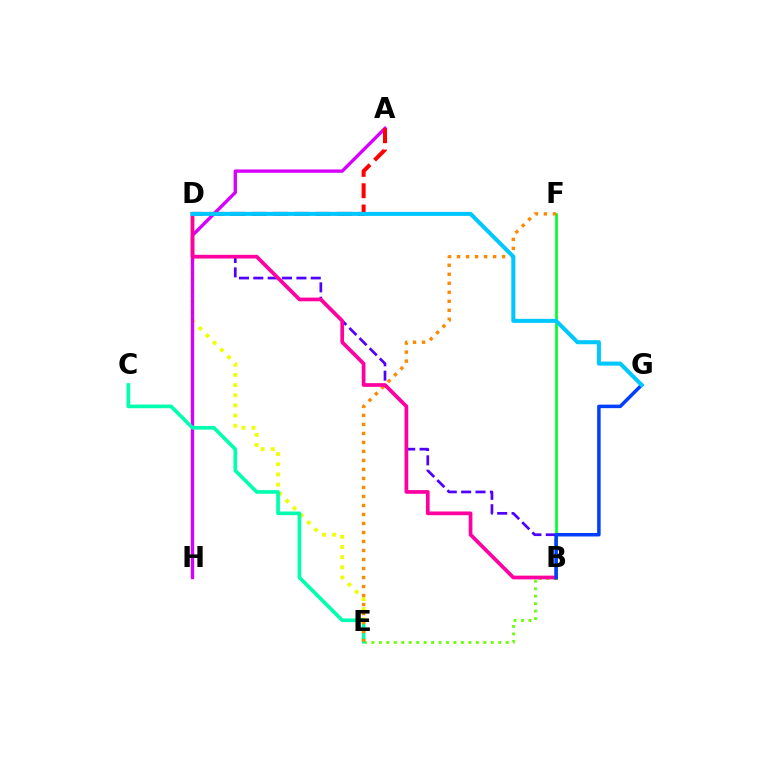{('D', 'E'): [{'color': '#eeff00', 'line_style': 'dotted', 'thickness': 2.76}], ('B', 'D'): [{'color': '#4f00ff', 'line_style': 'dashed', 'thickness': 1.95}, {'color': '#ff00a0', 'line_style': 'solid', 'thickness': 2.68}], ('A', 'H'): [{'color': '#d600ff', 'line_style': 'solid', 'thickness': 2.41}], ('B', 'E'): [{'color': '#66ff00', 'line_style': 'dotted', 'thickness': 2.03}], ('B', 'F'): [{'color': '#00ff27', 'line_style': 'solid', 'thickness': 1.93}], ('A', 'D'): [{'color': '#ff0000', 'line_style': 'dashed', 'thickness': 2.89}], ('C', 'E'): [{'color': '#00ffaf', 'line_style': 'solid', 'thickness': 2.63}], ('E', 'F'): [{'color': '#ff8800', 'line_style': 'dotted', 'thickness': 2.45}], ('B', 'G'): [{'color': '#003fff', 'line_style': 'solid', 'thickness': 2.52}], ('D', 'G'): [{'color': '#00c7ff', 'line_style': 'solid', 'thickness': 2.92}]}